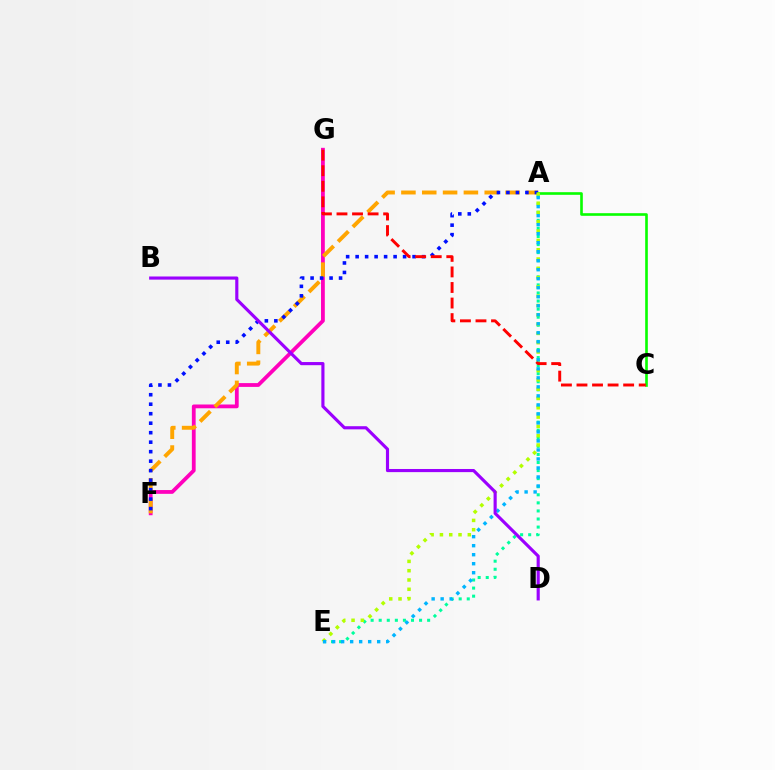{('F', 'G'): [{'color': '#ff00bd', 'line_style': 'solid', 'thickness': 2.73}], ('A', 'F'): [{'color': '#ffa500', 'line_style': 'dashed', 'thickness': 2.83}, {'color': '#0010ff', 'line_style': 'dotted', 'thickness': 2.58}], ('A', 'E'): [{'color': '#00ff9d', 'line_style': 'dotted', 'thickness': 2.19}, {'color': '#b3ff00', 'line_style': 'dotted', 'thickness': 2.53}, {'color': '#00b5ff', 'line_style': 'dotted', 'thickness': 2.45}], ('A', 'C'): [{'color': '#08ff00', 'line_style': 'solid', 'thickness': 1.9}], ('C', 'G'): [{'color': '#ff0000', 'line_style': 'dashed', 'thickness': 2.11}], ('B', 'D'): [{'color': '#9b00ff', 'line_style': 'solid', 'thickness': 2.26}]}